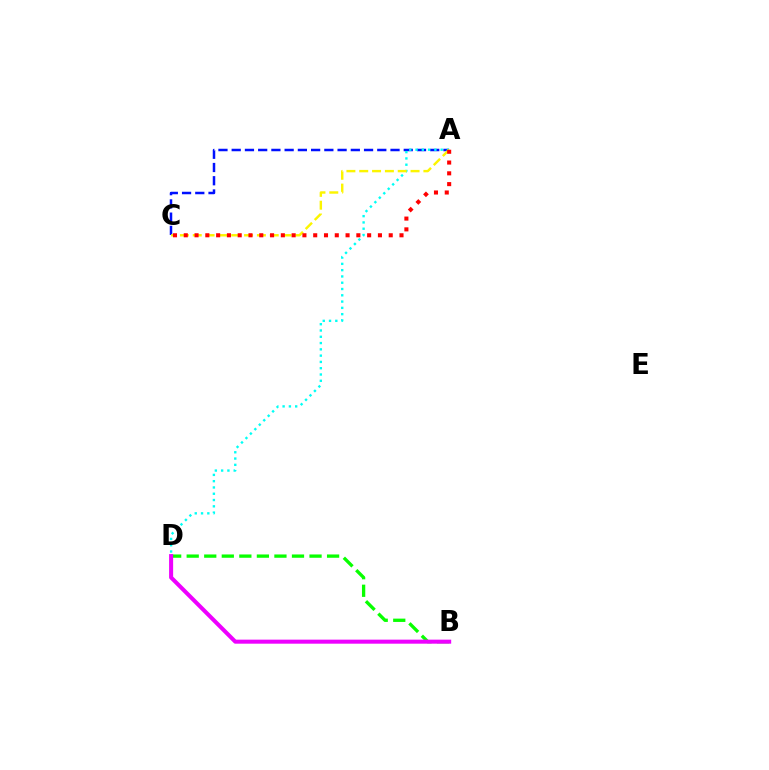{('B', 'D'): [{'color': '#08ff00', 'line_style': 'dashed', 'thickness': 2.38}, {'color': '#ee00ff', 'line_style': 'solid', 'thickness': 2.91}], ('A', 'C'): [{'color': '#0010ff', 'line_style': 'dashed', 'thickness': 1.8}, {'color': '#fcf500', 'line_style': 'dashed', 'thickness': 1.74}, {'color': '#ff0000', 'line_style': 'dotted', 'thickness': 2.93}], ('A', 'D'): [{'color': '#00fff6', 'line_style': 'dotted', 'thickness': 1.71}]}